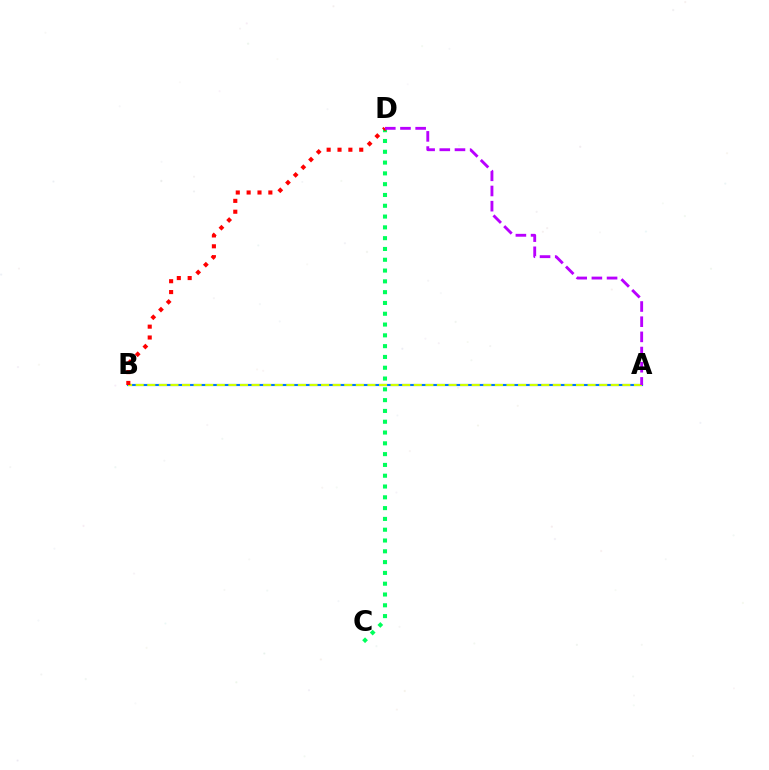{('A', 'B'): [{'color': '#0074ff', 'line_style': 'solid', 'thickness': 1.54}, {'color': '#d1ff00', 'line_style': 'dashed', 'thickness': 1.57}], ('C', 'D'): [{'color': '#00ff5c', 'line_style': 'dotted', 'thickness': 2.93}], ('B', 'D'): [{'color': '#ff0000', 'line_style': 'dotted', 'thickness': 2.95}], ('A', 'D'): [{'color': '#b900ff', 'line_style': 'dashed', 'thickness': 2.06}]}